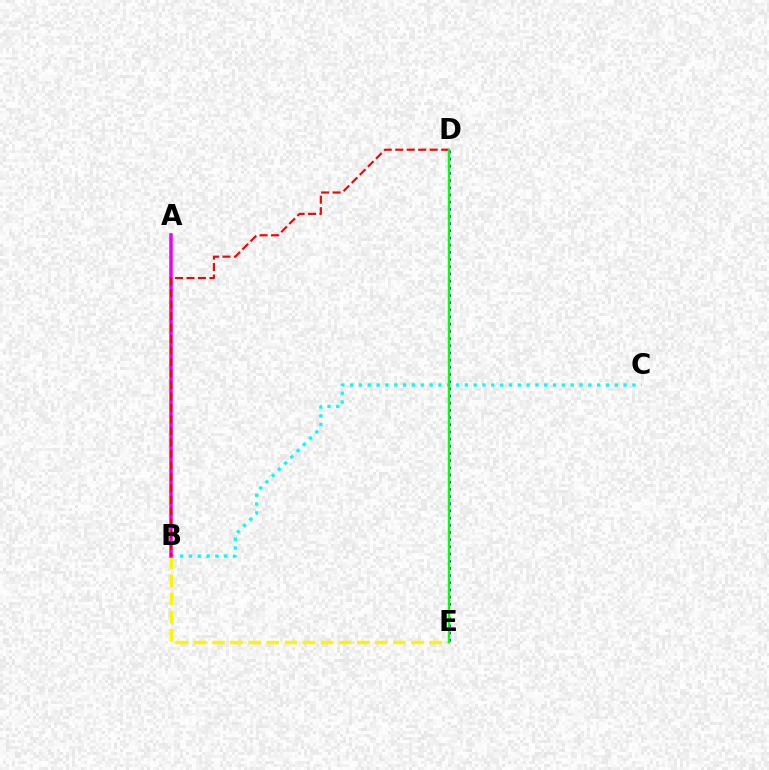{('D', 'E'): [{'color': '#0010ff', 'line_style': 'dotted', 'thickness': 1.95}, {'color': '#08ff00', 'line_style': 'solid', 'thickness': 1.74}], ('B', 'C'): [{'color': '#00fff6', 'line_style': 'dotted', 'thickness': 2.4}], ('B', 'E'): [{'color': '#fcf500', 'line_style': 'dashed', 'thickness': 2.46}], ('A', 'B'): [{'color': '#ee00ff', 'line_style': 'solid', 'thickness': 2.54}], ('B', 'D'): [{'color': '#ff0000', 'line_style': 'dashed', 'thickness': 1.56}]}